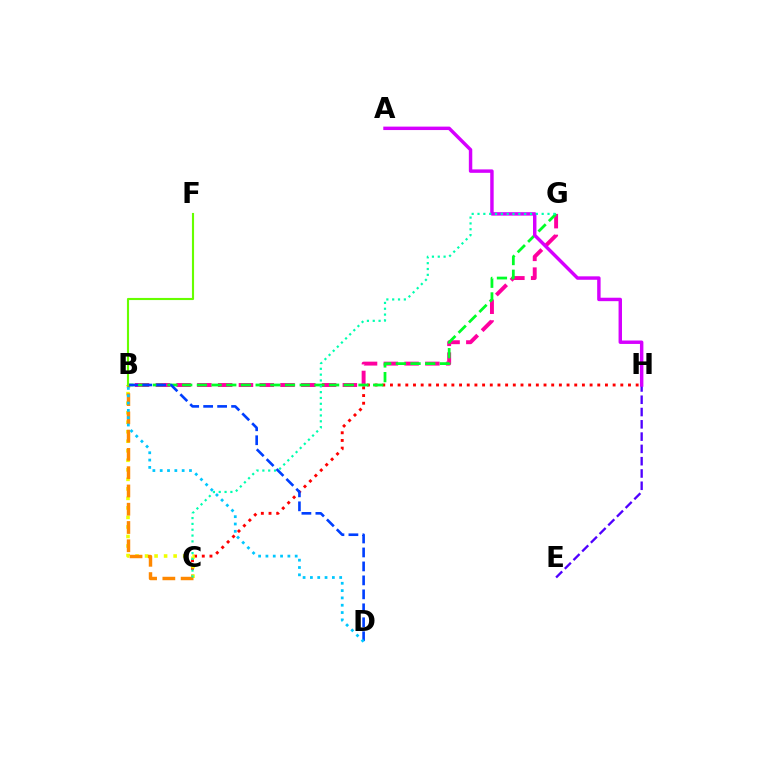{('C', 'H'): [{'color': '#ff0000', 'line_style': 'dotted', 'thickness': 2.09}], ('B', 'C'): [{'color': '#eeff00', 'line_style': 'dotted', 'thickness': 2.59}, {'color': '#ff8800', 'line_style': 'dashed', 'thickness': 2.48}], ('B', 'G'): [{'color': '#ff00a0', 'line_style': 'dashed', 'thickness': 2.82}, {'color': '#00ff27', 'line_style': 'dashed', 'thickness': 2.0}], ('E', 'H'): [{'color': '#4f00ff', 'line_style': 'dashed', 'thickness': 1.67}], ('A', 'H'): [{'color': '#d600ff', 'line_style': 'solid', 'thickness': 2.47}], ('C', 'G'): [{'color': '#00ffaf', 'line_style': 'dotted', 'thickness': 1.58}], ('B', 'D'): [{'color': '#003fff', 'line_style': 'dashed', 'thickness': 1.9}, {'color': '#00c7ff', 'line_style': 'dotted', 'thickness': 1.99}], ('B', 'F'): [{'color': '#66ff00', 'line_style': 'solid', 'thickness': 1.53}]}